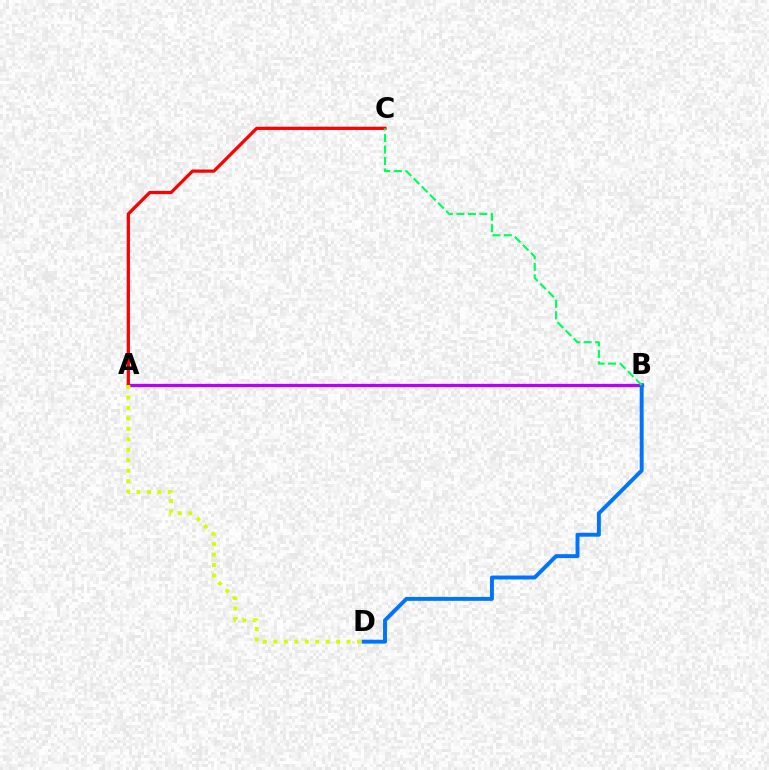{('A', 'B'): [{'color': '#b900ff', 'line_style': 'solid', 'thickness': 2.35}], ('A', 'C'): [{'color': '#ff0000', 'line_style': 'solid', 'thickness': 2.34}], ('B', 'D'): [{'color': '#0074ff', 'line_style': 'solid', 'thickness': 2.83}], ('B', 'C'): [{'color': '#00ff5c', 'line_style': 'dashed', 'thickness': 1.56}], ('A', 'D'): [{'color': '#d1ff00', 'line_style': 'dotted', 'thickness': 2.84}]}